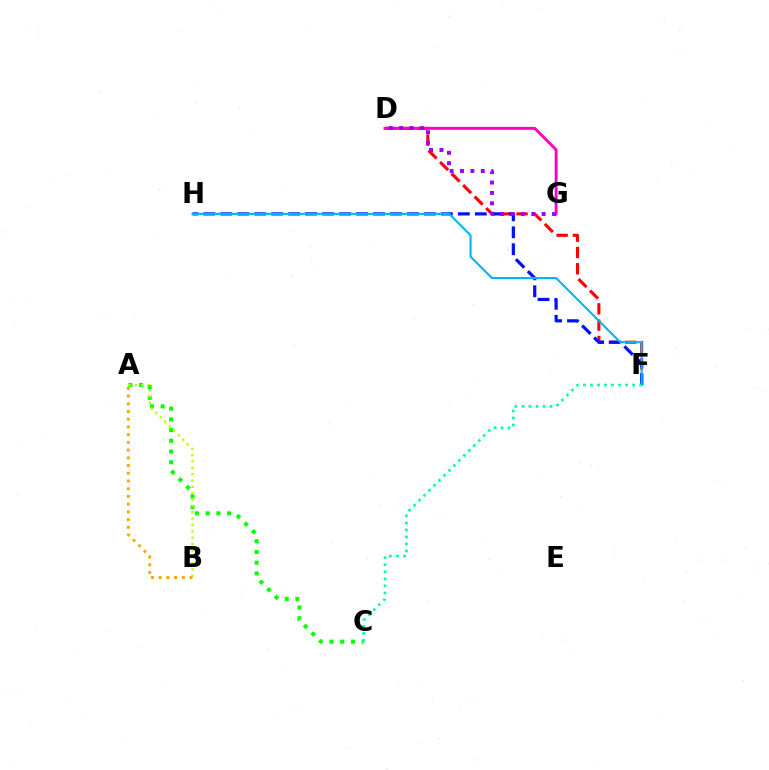{('D', 'F'): [{'color': '#ff0000', 'line_style': 'dashed', 'thickness': 2.21}], ('F', 'H'): [{'color': '#0010ff', 'line_style': 'dashed', 'thickness': 2.31}, {'color': '#00b5ff', 'line_style': 'solid', 'thickness': 1.53}], ('A', 'C'): [{'color': '#08ff00', 'line_style': 'dotted', 'thickness': 2.91}], ('A', 'B'): [{'color': '#b3ff00', 'line_style': 'dotted', 'thickness': 1.73}, {'color': '#ffa500', 'line_style': 'dotted', 'thickness': 2.1}], ('D', 'G'): [{'color': '#ff00bd', 'line_style': 'solid', 'thickness': 2.09}, {'color': '#9b00ff', 'line_style': 'dotted', 'thickness': 2.82}], ('C', 'F'): [{'color': '#00ff9d', 'line_style': 'dotted', 'thickness': 1.91}]}